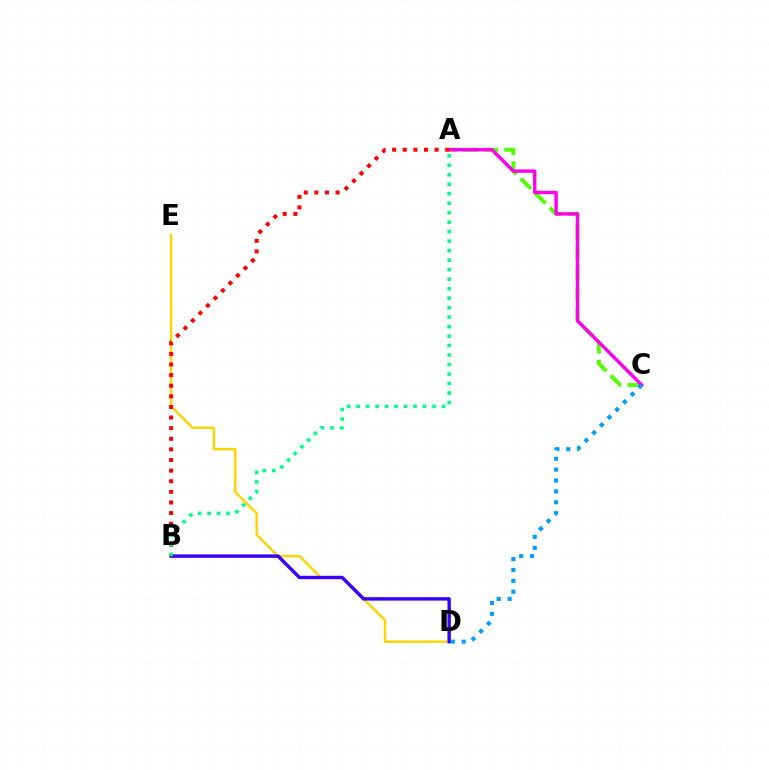{('D', 'E'): [{'color': '#ffd500', 'line_style': 'solid', 'thickness': 1.78}], ('B', 'D'): [{'color': '#3700ff', 'line_style': 'solid', 'thickness': 2.46}], ('A', 'C'): [{'color': '#4fff00', 'line_style': 'dashed', 'thickness': 2.79}, {'color': '#ff00ed', 'line_style': 'solid', 'thickness': 2.45}], ('C', 'D'): [{'color': '#009eff', 'line_style': 'dotted', 'thickness': 2.96}], ('A', 'B'): [{'color': '#ff0000', 'line_style': 'dotted', 'thickness': 2.88}, {'color': '#00ff86', 'line_style': 'dotted', 'thickness': 2.58}]}